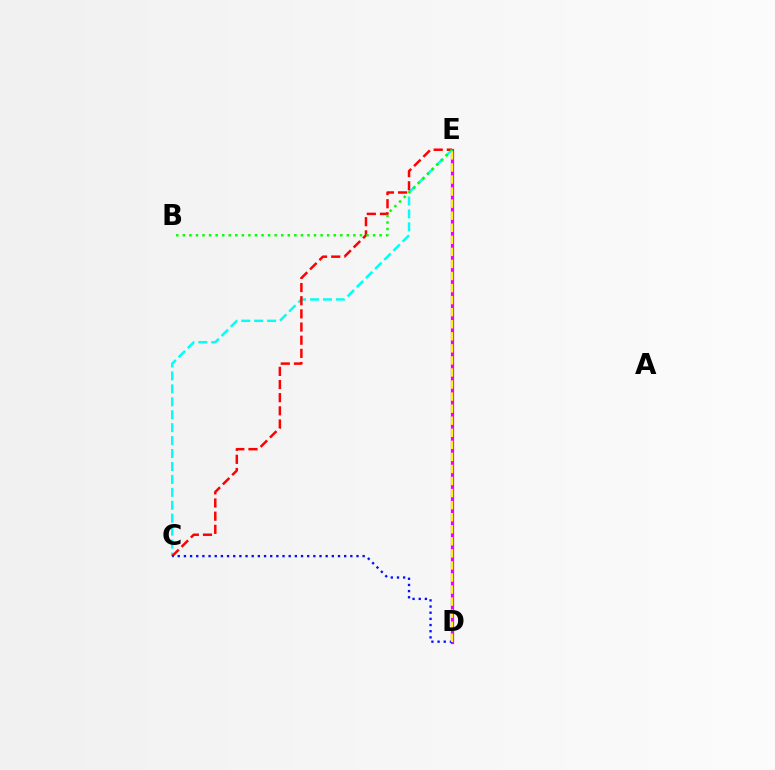{('C', 'E'): [{'color': '#00fff6', 'line_style': 'dashed', 'thickness': 1.76}, {'color': '#ff0000', 'line_style': 'dashed', 'thickness': 1.79}], ('D', 'E'): [{'color': '#ee00ff', 'line_style': 'solid', 'thickness': 2.35}, {'color': '#fcf500', 'line_style': 'dashed', 'thickness': 1.64}], ('C', 'D'): [{'color': '#0010ff', 'line_style': 'dotted', 'thickness': 1.67}], ('B', 'E'): [{'color': '#08ff00', 'line_style': 'dotted', 'thickness': 1.78}]}